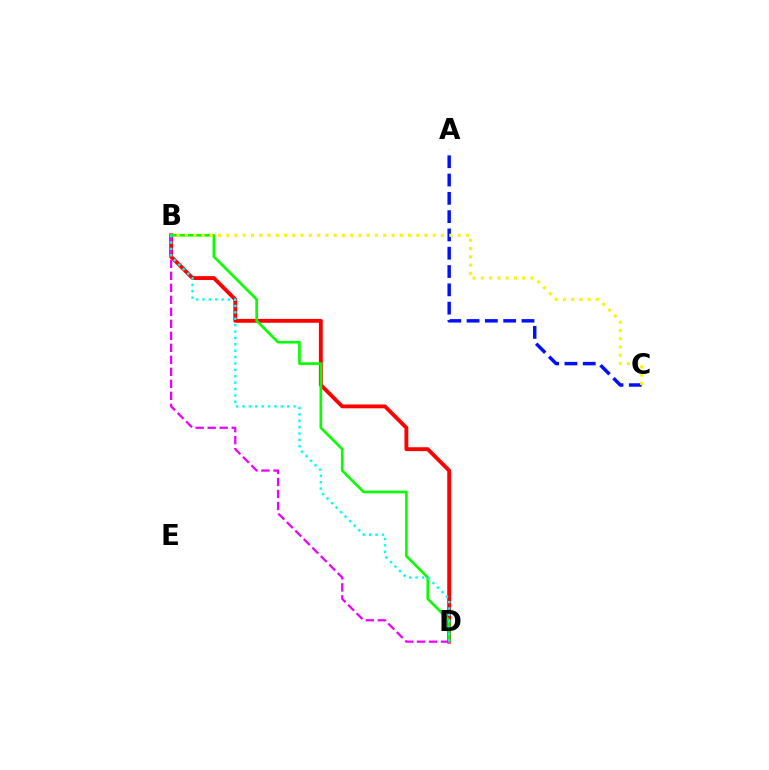{('B', 'D'): [{'color': '#ff0000', 'line_style': 'solid', 'thickness': 2.78}, {'color': '#08ff00', 'line_style': 'solid', 'thickness': 1.91}, {'color': '#ee00ff', 'line_style': 'dashed', 'thickness': 1.63}, {'color': '#00fff6', 'line_style': 'dotted', 'thickness': 1.74}], ('A', 'C'): [{'color': '#0010ff', 'line_style': 'dashed', 'thickness': 2.49}], ('B', 'C'): [{'color': '#fcf500', 'line_style': 'dotted', 'thickness': 2.24}]}